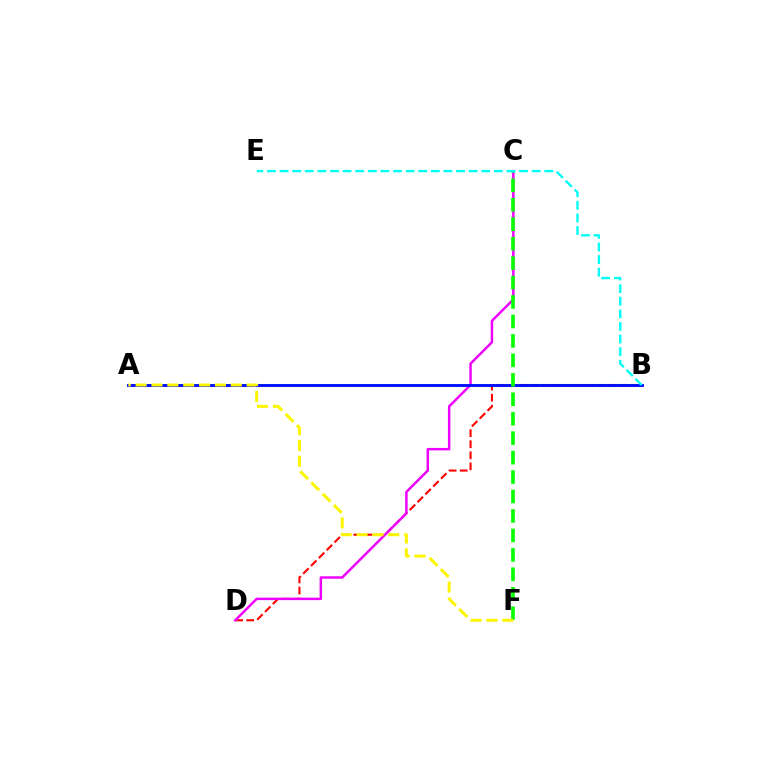{('B', 'D'): [{'color': '#ff0000', 'line_style': 'dashed', 'thickness': 1.5}], ('C', 'D'): [{'color': '#ee00ff', 'line_style': 'solid', 'thickness': 1.77}], ('A', 'B'): [{'color': '#0010ff', 'line_style': 'solid', 'thickness': 2.09}], ('C', 'F'): [{'color': '#08ff00', 'line_style': 'dashed', 'thickness': 2.64}], ('A', 'F'): [{'color': '#fcf500', 'line_style': 'dashed', 'thickness': 2.15}], ('B', 'E'): [{'color': '#00fff6', 'line_style': 'dashed', 'thickness': 1.71}]}